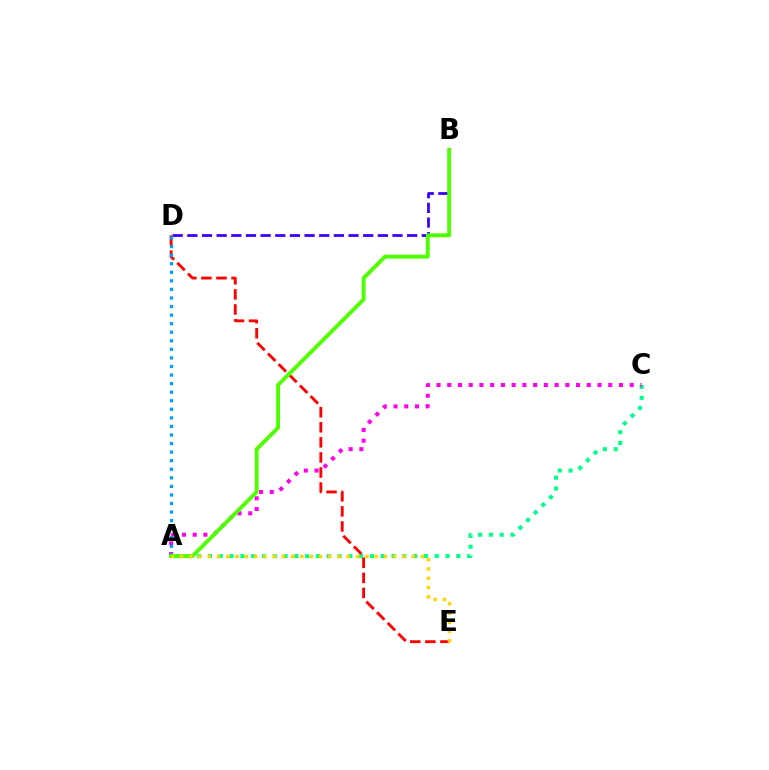{('A', 'C'): [{'color': '#00ff86', 'line_style': 'dotted', 'thickness': 2.93}, {'color': '#ff00ed', 'line_style': 'dotted', 'thickness': 2.92}], ('B', 'D'): [{'color': '#3700ff', 'line_style': 'dashed', 'thickness': 1.99}], ('D', 'E'): [{'color': '#ff0000', 'line_style': 'dashed', 'thickness': 2.05}], ('A', 'D'): [{'color': '#009eff', 'line_style': 'dotted', 'thickness': 2.33}], ('A', 'B'): [{'color': '#4fff00', 'line_style': 'solid', 'thickness': 2.79}], ('A', 'E'): [{'color': '#ffd500', 'line_style': 'dotted', 'thickness': 2.52}]}